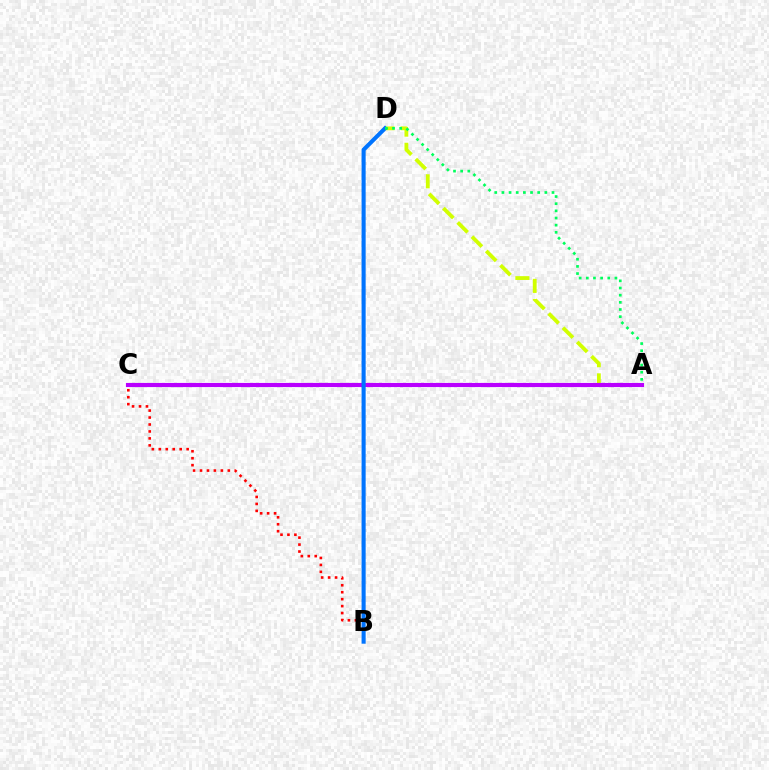{('A', 'D'): [{'color': '#d1ff00', 'line_style': 'dashed', 'thickness': 2.74}, {'color': '#00ff5c', 'line_style': 'dotted', 'thickness': 1.94}], ('B', 'C'): [{'color': '#ff0000', 'line_style': 'dotted', 'thickness': 1.89}], ('A', 'C'): [{'color': '#b900ff', 'line_style': 'solid', 'thickness': 2.98}], ('B', 'D'): [{'color': '#0074ff', 'line_style': 'solid', 'thickness': 2.94}]}